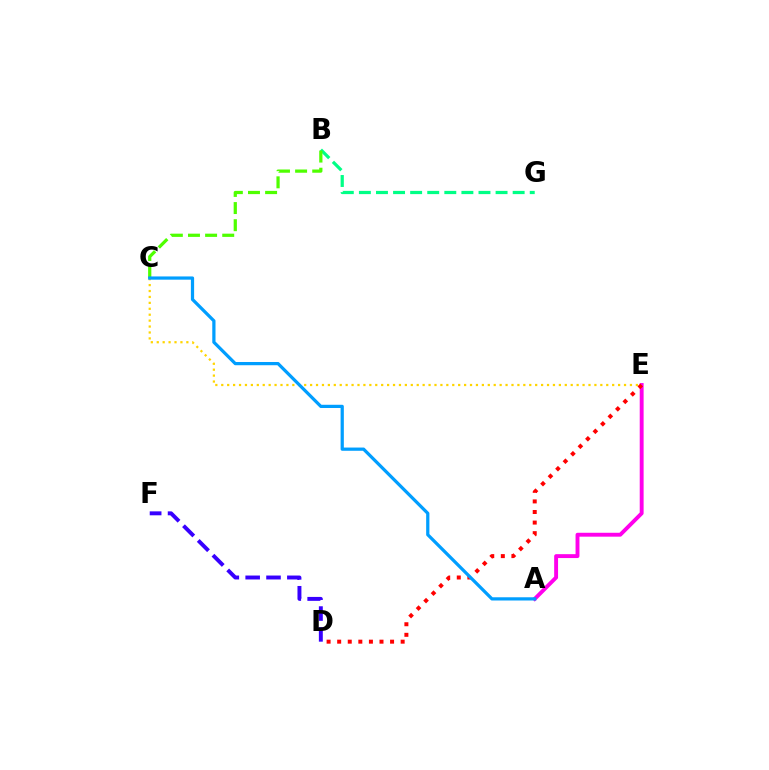{('B', 'G'): [{'color': '#00ff86', 'line_style': 'dashed', 'thickness': 2.32}], ('B', 'C'): [{'color': '#4fff00', 'line_style': 'dashed', 'thickness': 2.33}], ('A', 'E'): [{'color': '#ff00ed', 'line_style': 'solid', 'thickness': 2.8}], ('D', 'E'): [{'color': '#ff0000', 'line_style': 'dotted', 'thickness': 2.87}], ('D', 'F'): [{'color': '#3700ff', 'line_style': 'dashed', 'thickness': 2.83}], ('C', 'E'): [{'color': '#ffd500', 'line_style': 'dotted', 'thickness': 1.61}], ('A', 'C'): [{'color': '#009eff', 'line_style': 'solid', 'thickness': 2.33}]}